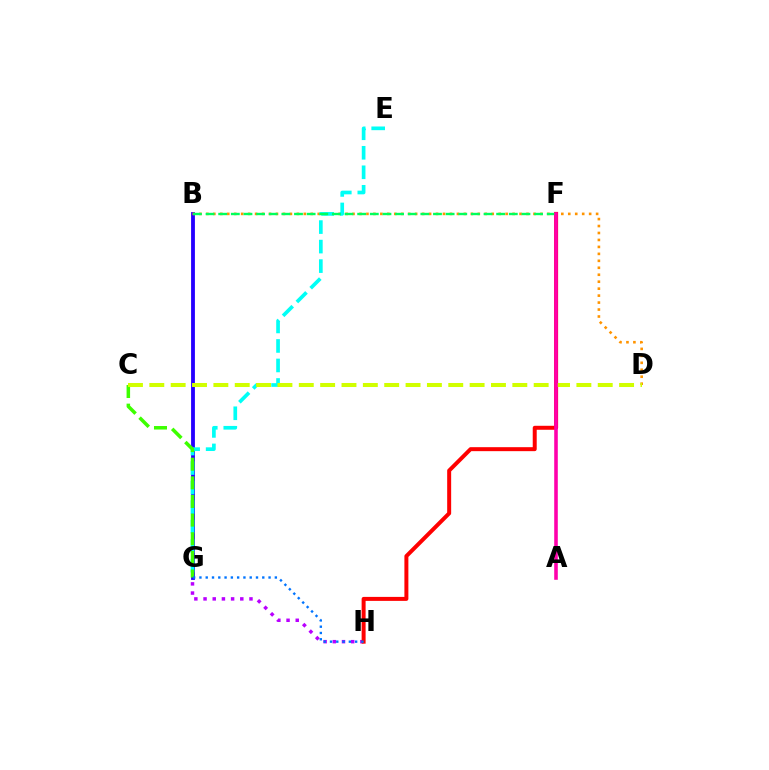{('B', 'G'): [{'color': '#2500ff', 'line_style': 'solid', 'thickness': 2.75}], ('G', 'H'): [{'color': '#b900ff', 'line_style': 'dotted', 'thickness': 2.5}, {'color': '#0074ff', 'line_style': 'dotted', 'thickness': 1.71}], ('B', 'D'): [{'color': '#ff9400', 'line_style': 'dotted', 'thickness': 1.89}], ('F', 'H'): [{'color': '#ff0000', 'line_style': 'solid', 'thickness': 2.87}], ('E', 'G'): [{'color': '#00fff6', 'line_style': 'dashed', 'thickness': 2.65}], ('C', 'G'): [{'color': '#3dff00', 'line_style': 'dashed', 'thickness': 2.53}], ('C', 'D'): [{'color': '#d1ff00', 'line_style': 'dashed', 'thickness': 2.9}], ('B', 'F'): [{'color': '#00ff5c', 'line_style': 'dashed', 'thickness': 1.72}], ('A', 'F'): [{'color': '#ff00ac', 'line_style': 'solid', 'thickness': 2.57}]}